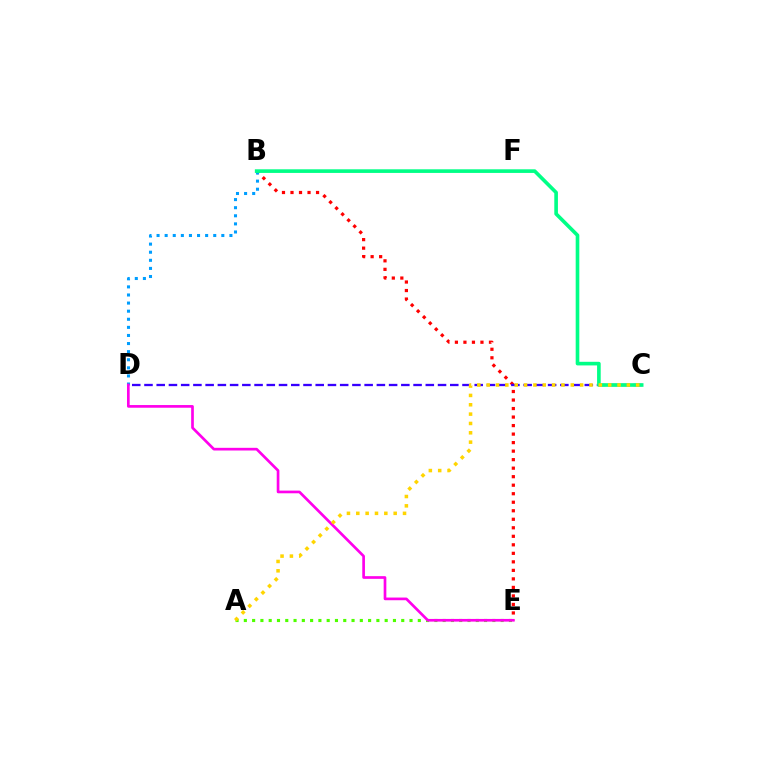{('B', 'E'): [{'color': '#ff0000', 'line_style': 'dotted', 'thickness': 2.31}], ('B', 'D'): [{'color': '#009eff', 'line_style': 'dotted', 'thickness': 2.2}], ('C', 'D'): [{'color': '#3700ff', 'line_style': 'dashed', 'thickness': 1.66}], ('B', 'C'): [{'color': '#00ff86', 'line_style': 'solid', 'thickness': 2.61}], ('A', 'E'): [{'color': '#4fff00', 'line_style': 'dotted', 'thickness': 2.25}], ('D', 'E'): [{'color': '#ff00ed', 'line_style': 'solid', 'thickness': 1.93}], ('A', 'C'): [{'color': '#ffd500', 'line_style': 'dotted', 'thickness': 2.54}]}